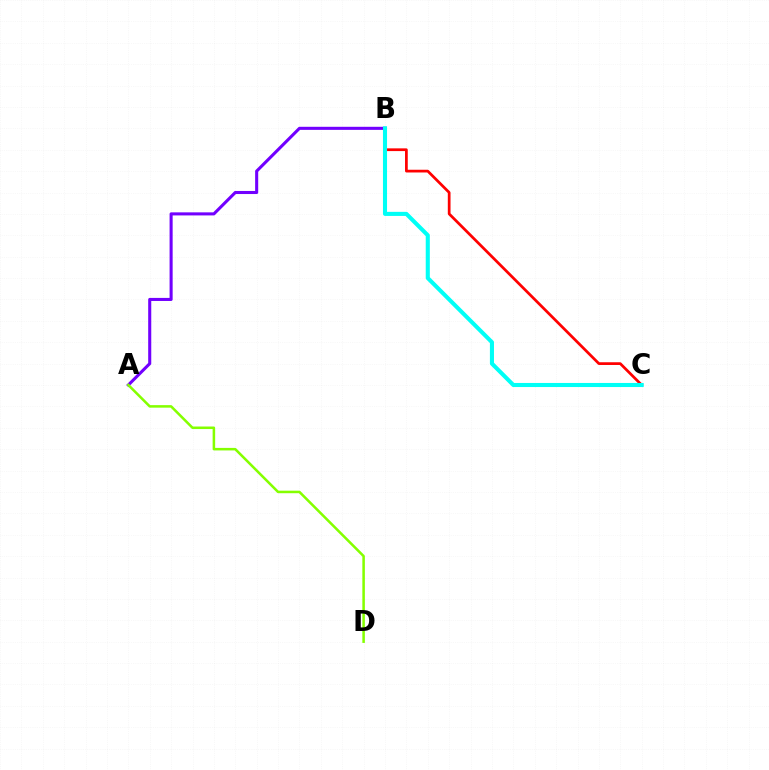{('A', 'B'): [{'color': '#7200ff', 'line_style': 'solid', 'thickness': 2.21}], ('A', 'D'): [{'color': '#84ff00', 'line_style': 'solid', 'thickness': 1.82}], ('B', 'C'): [{'color': '#ff0000', 'line_style': 'solid', 'thickness': 1.97}, {'color': '#00fff6', 'line_style': 'solid', 'thickness': 2.94}]}